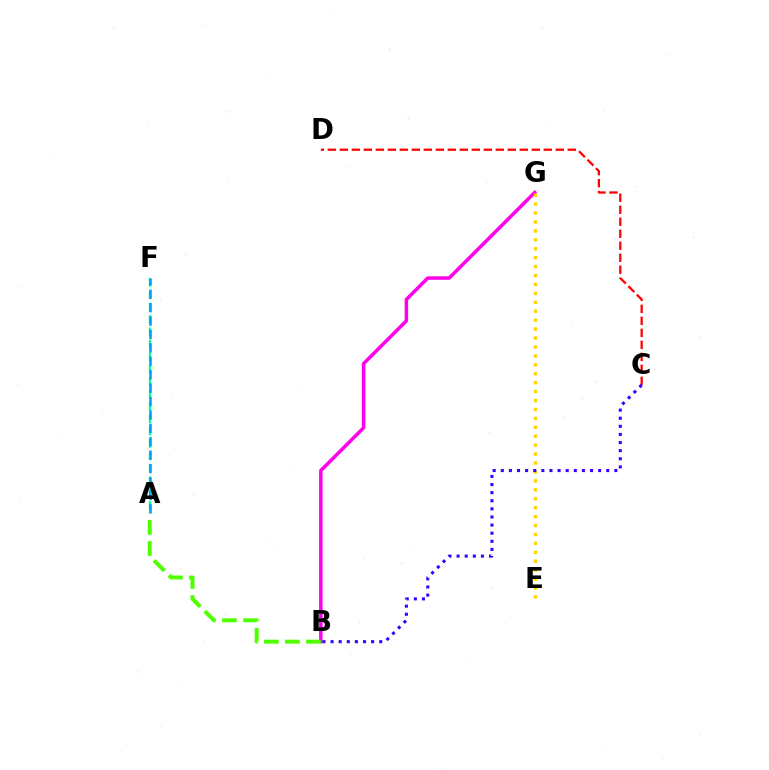{('A', 'F'): [{'color': '#00ff86', 'line_style': 'dashed', 'thickness': 1.68}, {'color': '#009eff', 'line_style': 'dashed', 'thickness': 1.82}], ('B', 'G'): [{'color': '#ff00ed', 'line_style': 'solid', 'thickness': 2.52}], ('E', 'G'): [{'color': '#ffd500', 'line_style': 'dotted', 'thickness': 2.43}], ('C', 'D'): [{'color': '#ff0000', 'line_style': 'dashed', 'thickness': 1.63}], ('A', 'B'): [{'color': '#4fff00', 'line_style': 'dashed', 'thickness': 2.86}], ('B', 'C'): [{'color': '#3700ff', 'line_style': 'dotted', 'thickness': 2.2}]}